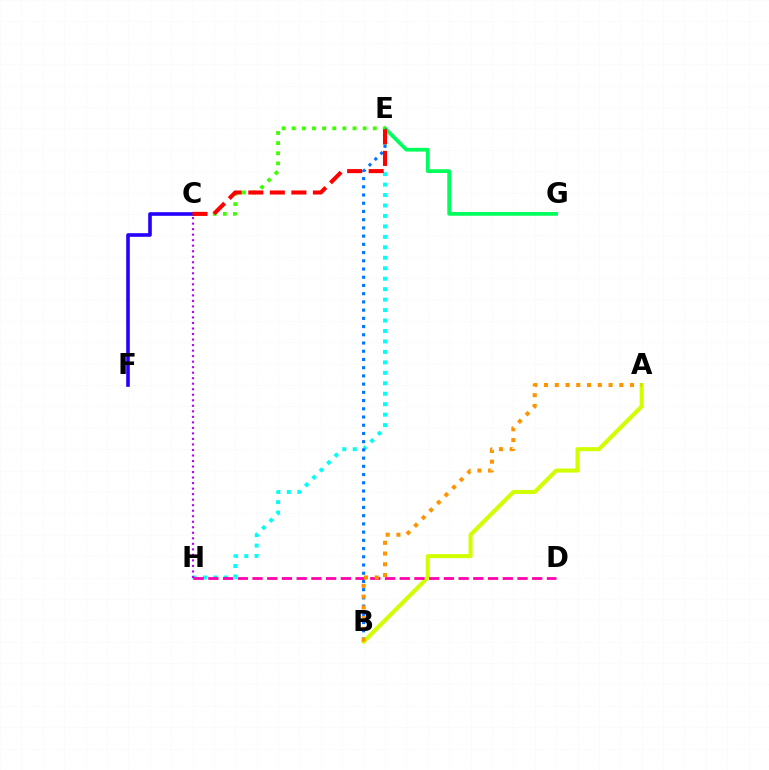{('E', 'G'): [{'color': '#00ff5c', 'line_style': 'solid', 'thickness': 2.69}], ('E', 'H'): [{'color': '#00fff6', 'line_style': 'dotted', 'thickness': 2.84}], ('C', 'H'): [{'color': '#b900ff', 'line_style': 'dotted', 'thickness': 1.5}], ('B', 'E'): [{'color': '#0074ff', 'line_style': 'dotted', 'thickness': 2.23}], ('C', 'E'): [{'color': '#3dff00', 'line_style': 'dotted', 'thickness': 2.75}, {'color': '#ff0000', 'line_style': 'dashed', 'thickness': 2.93}], ('A', 'B'): [{'color': '#d1ff00', 'line_style': 'solid', 'thickness': 2.92}, {'color': '#ff9400', 'line_style': 'dotted', 'thickness': 2.92}], ('C', 'F'): [{'color': '#2500ff', 'line_style': 'solid', 'thickness': 2.6}], ('D', 'H'): [{'color': '#ff00ac', 'line_style': 'dashed', 'thickness': 2.0}]}